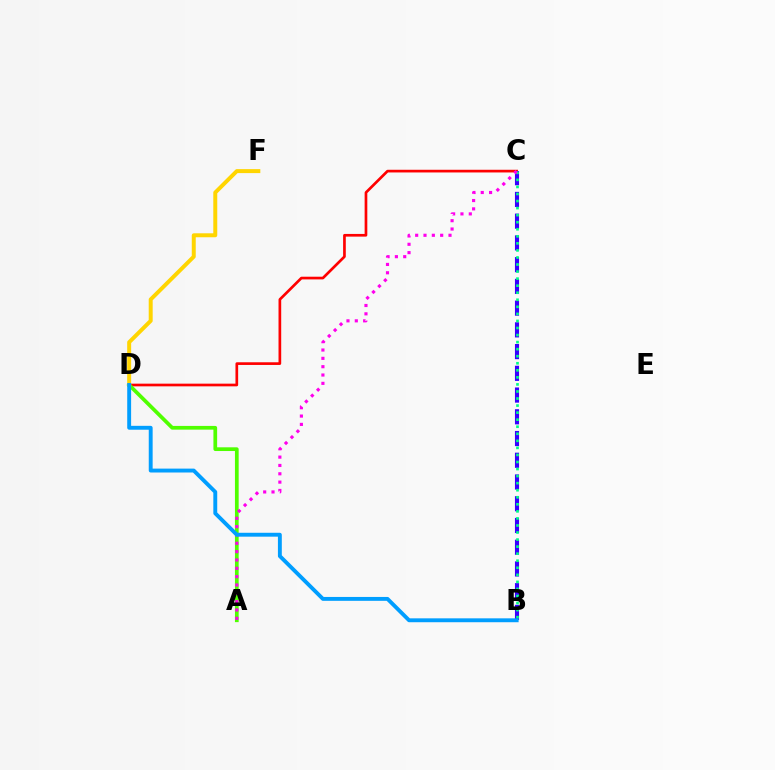{('C', 'D'): [{'color': '#ff0000', 'line_style': 'solid', 'thickness': 1.93}], ('B', 'C'): [{'color': '#3700ff', 'line_style': 'dashed', 'thickness': 2.95}, {'color': '#00ff86', 'line_style': 'dotted', 'thickness': 1.92}], ('A', 'D'): [{'color': '#4fff00', 'line_style': 'solid', 'thickness': 2.68}], ('D', 'F'): [{'color': '#ffd500', 'line_style': 'solid', 'thickness': 2.86}], ('A', 'C'): [{'color': '#ff00ed', 'line_style': 'dotted', 'thickness': 2.26}], ('B', 'D'): [{'color': '#009eff', 'line_style': 'solid', 'thickness': 2.8}]}